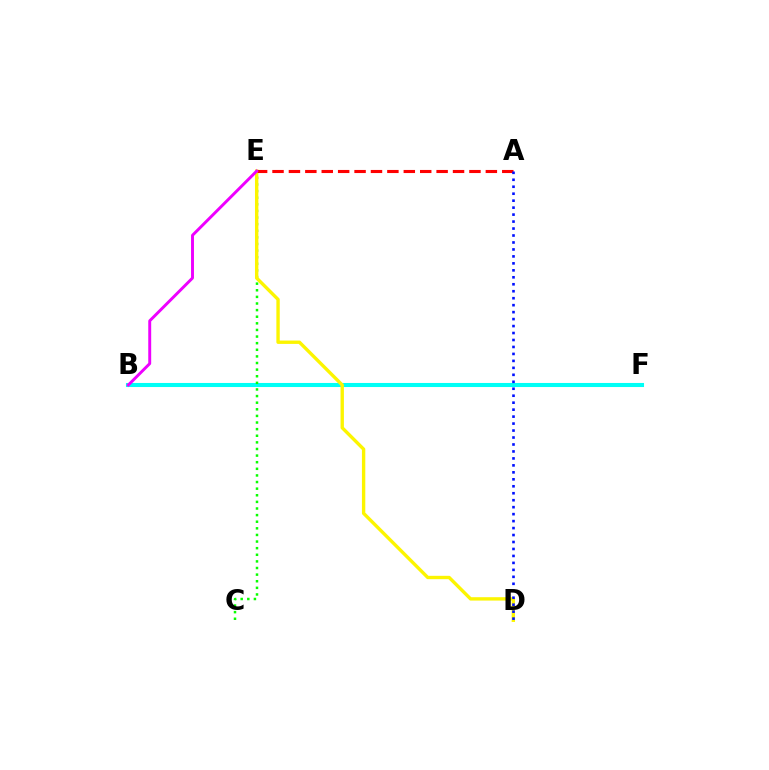{('B', 'F'): [{'color': '#00fff6', 'line_style': 'solid', 'thickness': 2.93}], ('C', 'E'): [{'color': '#08ff00', 'line_style': 'dotted', 'thickness': 1.8}], ('D', 'E'): [{'color': '#fcf500', 'line_style': 'solid', 'thickness': 2.43}], ('A', 'E'): [{'color': '#ff0000', 'line_style': 'dashed', 'thickness': 2.23}], ('B', 'E'): [{'color': '#ee00ff', 'line_style': 'solid', 'thickness': 2.11}], ('A', 'D'): [{'color': '#0010ff', 'line_style': 'dotted', 'thickness': 1.89}]}